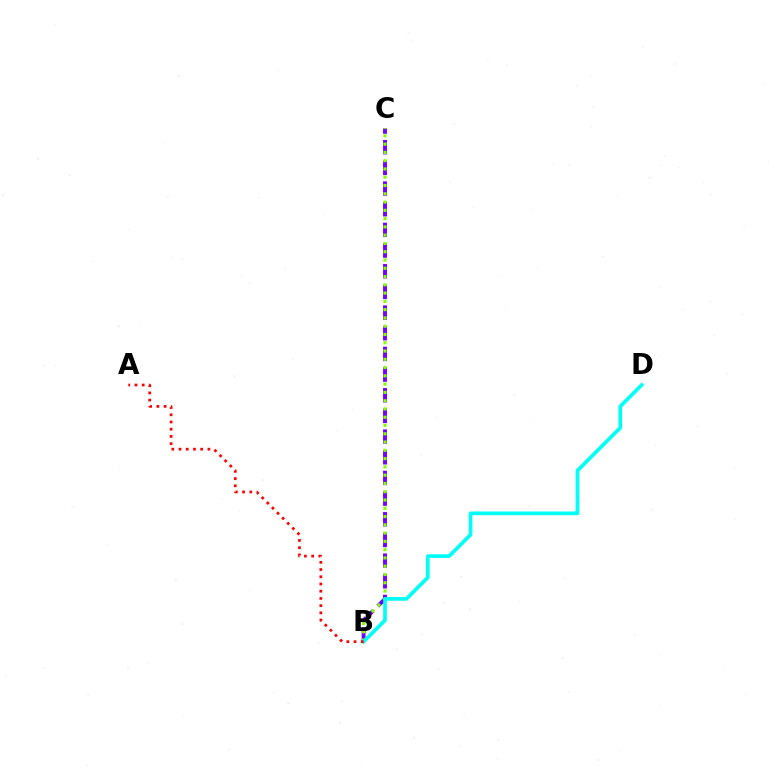{('B', 'C'): [{'color': '#7200ff', 'line_style': 'dashed', 'thickness': 2.81}, {'color': '#84ff00', 'line_style': 'dotted', 'thickness': 2.25}], ('B', 'D'): [{'color': '#00fff6', 'line_style': 'solid', 'thickness': 2.66}], ('A', 'B'): [{'color': '#ff0000', 'line_style': 'dotted', 'thickness': 1.96}]}